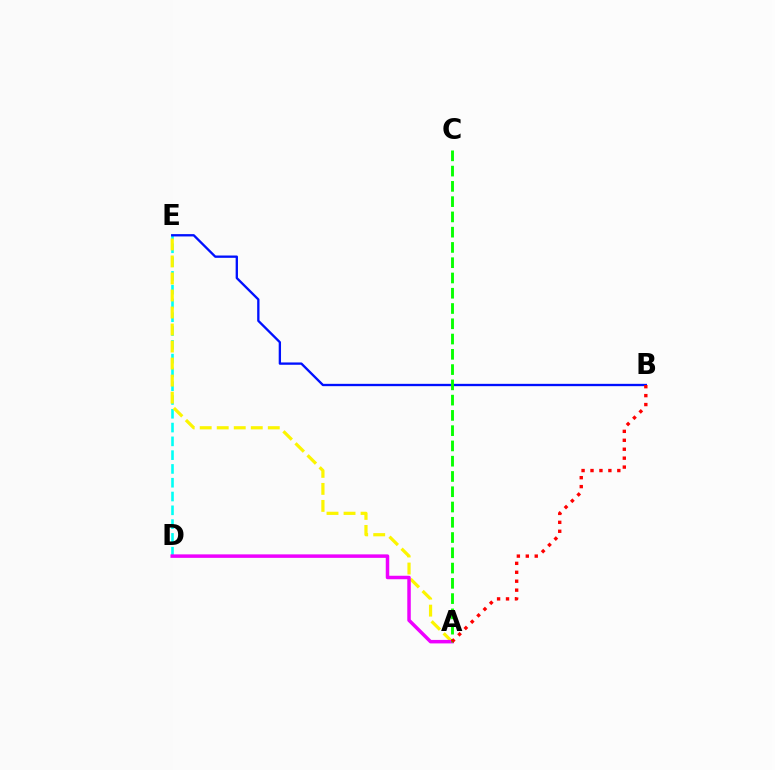{('D', 'E'): [{'color': '#00fff6', 'line_style': 'dashed', 'thickness': 1.87}], ('B', 'E'): [{'color': '#0010ff', 'line_style': 'solid', 'thickness': 1.67}], ('A', 'E'): [{'color': '#fcf500', 'line_style': 'dashed', 'thickness': 2.31}], ('A', 'D'): [{'color': '#ee00ff', 'line_style': 'solid', 'thickness': 2.51}], ('A', 'C'): [{'color': '#08ff00', 'line_style': 'dashed', 'thickness': 2.07}], ('A', 'B'): [{'color': '#ff0000', 'line_style': 'dotted', 'thickness': 2.43}]}